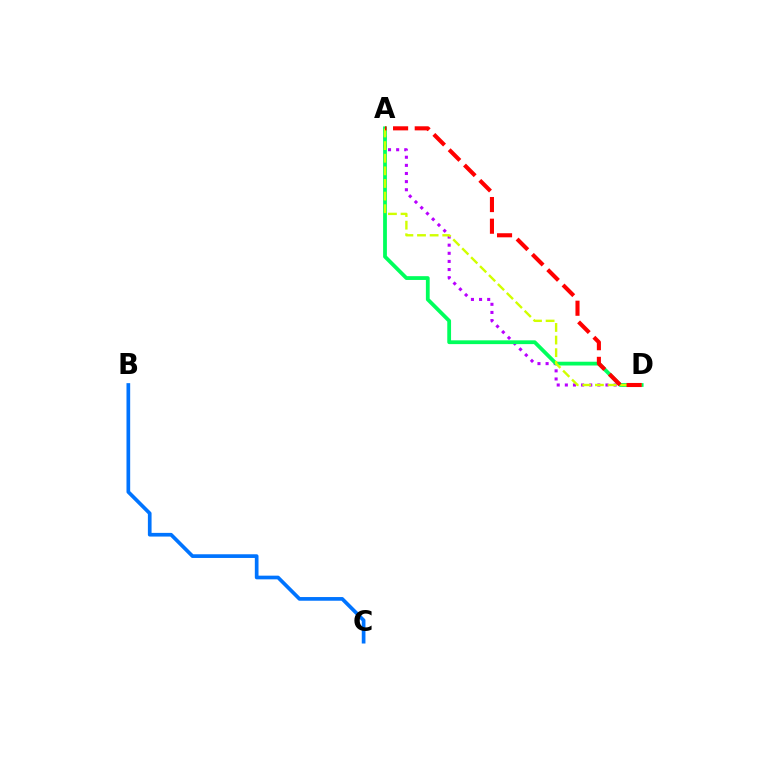{('A', 'D'): [{'color': '#b900ff', 'line_style': 'dotted', 'thickness': 2.21}, {'color': '#00ff5c', 'line_style': 'solid', 'thickness': 2.72}, {'color': '#d1ff00', 'line_style': 'dashed', 'thickness': 1.71}, {'color': '#ff0000', 'line_style': 'dashed', 'thickness': 2.94}], ('B', 'C'): [{'color': '#0074ff', 'line_style': 'solid', 'thickness': 2.65}]}